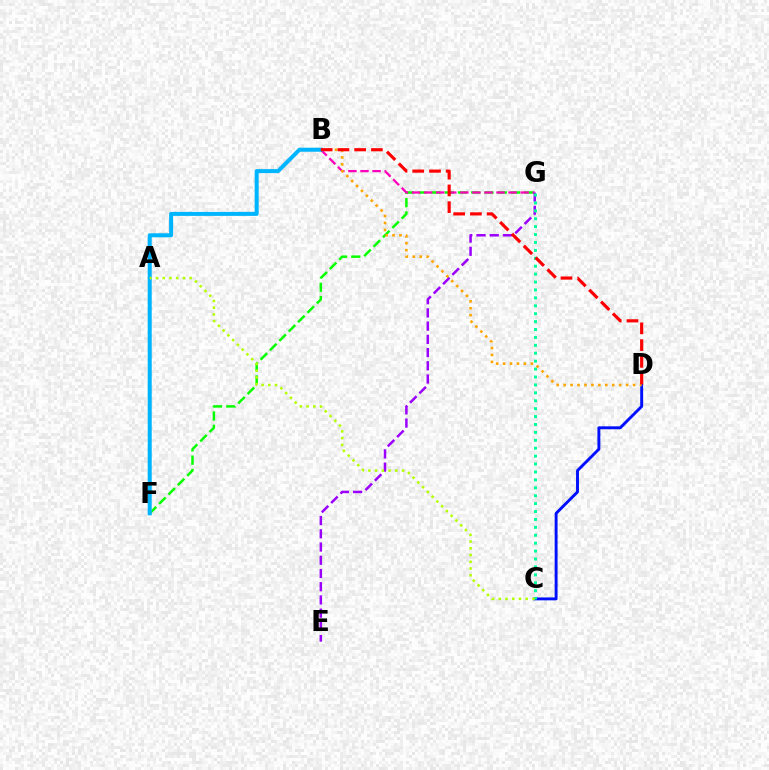{('F', 'G'): [{'color': '#08ff00', 'line_style': 'dashed', 'thickness': 1.8}], ('C', 'D'): [{'color': '#0010ff', 'line_style': 'solid', 'thickness': 2.1}], ('B', 'G'): [{'color': '#ff00bd', 'line_style': 'dashed', 'thickness': 1.64}], ('E', 'G'): [{'color': '#9b00ff', 'line_style': 'dashed', 'thickness': 1.8}], ('C', 'G'): [{'color': '#00ff9d', 'line_style': 'dotted', 'thickness': 2.15}], ('B', 'D'): [{'color': '#ffa500', 'line_style': 'dotted', 'thickness': 1.89}, {'color': '#ff0000', 'line_style': 'dashed', 'thickness': 2.27}], ('B', 'F'): [{'color': '#00b5ff', 'line_style': 'solid', 'thickness': 2.89}], ('A', 'C'): [{'color': '#b3ff00', 'line_style': 'dotted', 'thickness': 1.83}]}